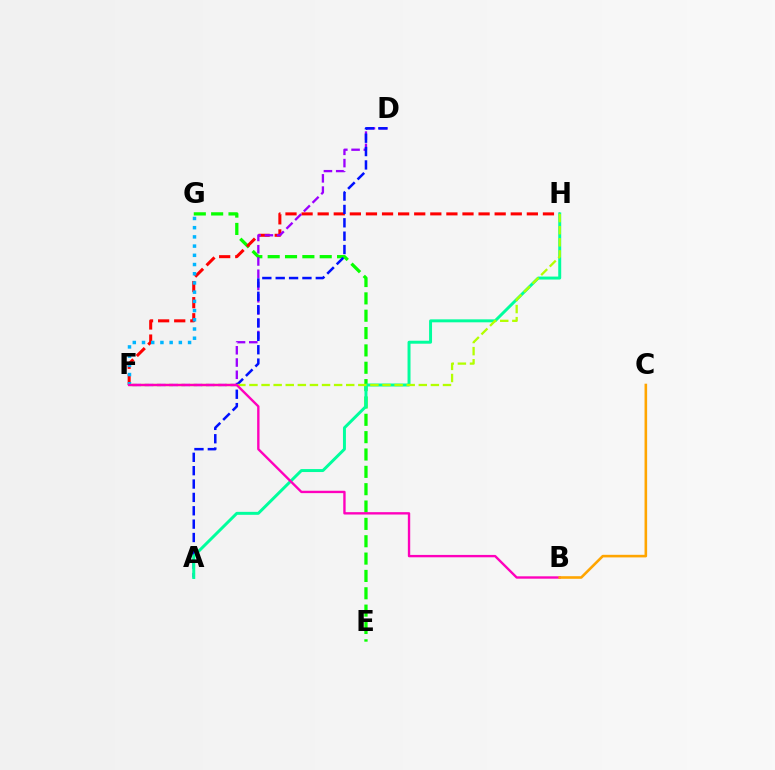{('E', 'G'): [{'color': '#08ff00', 'line_style': 'dashed', 'thickness': 2.36}], ('F', 'H'): [{'color': '#ff0000', 'line_style': 'dashed', 'thickness': 2.19}, {'color': '#b3ff00', 'line_style': 'dashed', 'thickness': 1.64}], ('D', 'F'): [{'color': '#9b00ff', 'line_style': 'dashed', 'thickness': 1.67}], ('A', 'D'): [{'color': '#0010ff', 'line_style': 'dashed', 'thickness': 1.82}], ('F', 'G'): [{'color': '#00b5ff', 'line_style': 'dotted', 'thickness': 2.5}], ('A', 'H'): [{'color': '#00ff9d', 'line_style': 'solid', 'thickness': 2.14}], ('B', 'F'): [{'color': '#ff00bd', 'line_style': 'solid', 'thickness': 1.71}], ('B', 'C'): [{'color': '#ffa500', 'line_style': 'solid', 'thickness': 1.87}]}